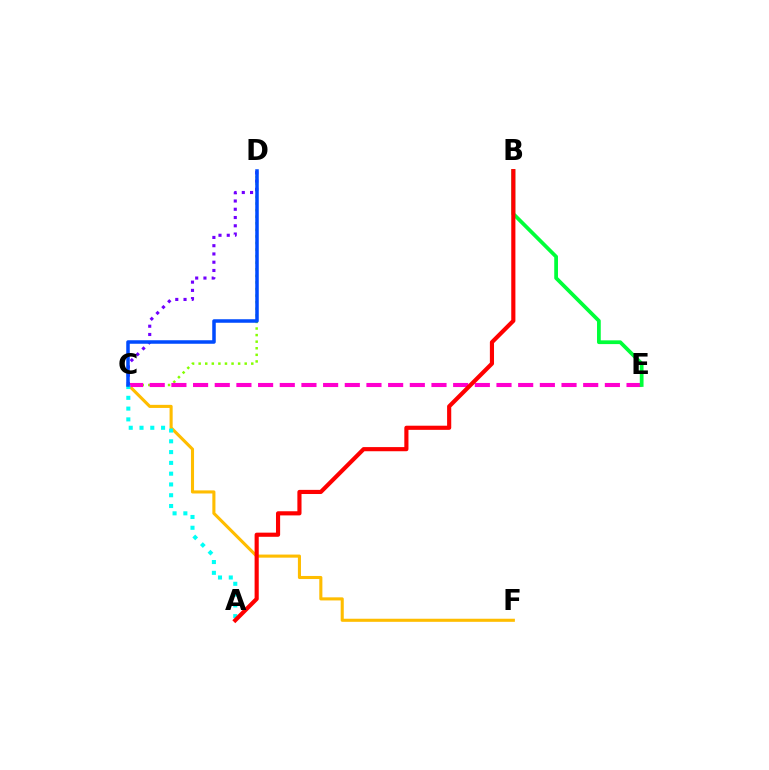{('C', 'D'): [{'color': '#84ff00', 'line_style': 'dotted', 'thickness': 1.79}, {'color': '#7200ff', 'line_style': 'dotted', 'thickness': 2.24}, {'color': '#004bff', 'line_style': 'solid', 'thickness': 2.53}], ('C', 'F'): [{'color': '#ffbd00', 'line_style': 'solid', 'thickness': 2.22}], ('C', 'E'): [{'color': '#ff00cf', 'line_style': 'dashed', 'thickness': 2.94}], ('A', 'C'): [{'color': '#00fff6', 'line_style': 'dotted', 'thickness': 2.93}], ('B', 'E'): [{'color': '#00ff39', 'line_style': 'solid', 'thickness': 2.7}], ('A', 'B'): [{'color': '#ff0000', 'line_style': 'solid', 'thickness': 2.98}]}